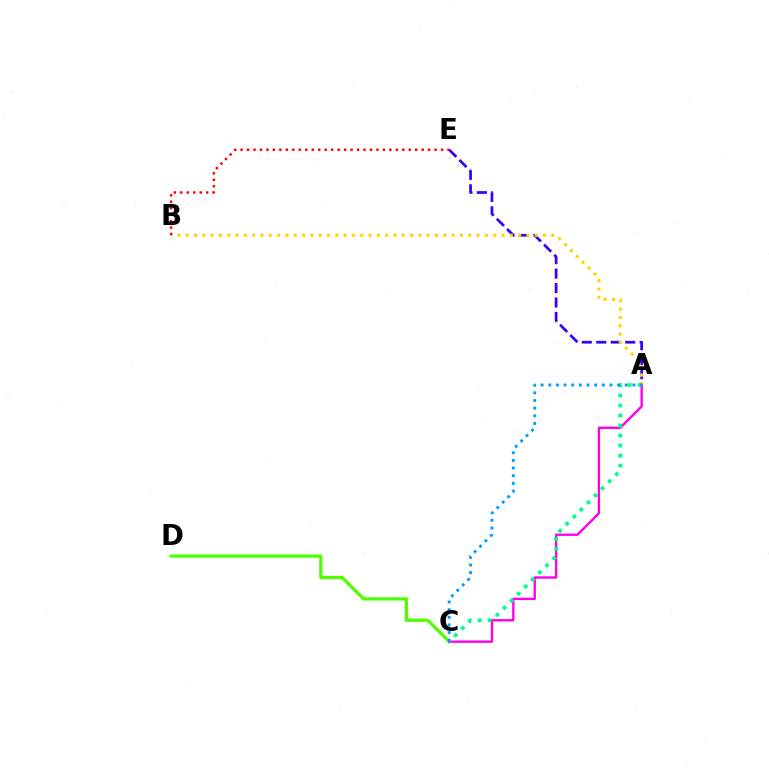{('A', 'E'): [{'color': '#3700ff', 'line_style': 'dashed', 'thickness': 1.97}], ('A', 'B'): [{'color': '#ffd500', 'line_style': 'dotted', 'thickness': 2.26}], ('C', 'D'): [{'color': '#4fff00', 'line_style': 'solid', 'thickness': 2.34}], ('A', 'C'): [{'color': '#ff00ed', 'line_style': 'solid', 'thickness': 1.71}, {'color': '#00ff86', 'line_style': 'dotted', 'thickness': 2.72}, {'color': '#009eff', 'line_style': 'dotted', 'thickness': 2.08}], ('B', 'E'): [{'color': '#ff0000', 'line_style': 'dotted', 'thickness': 1.76}]}